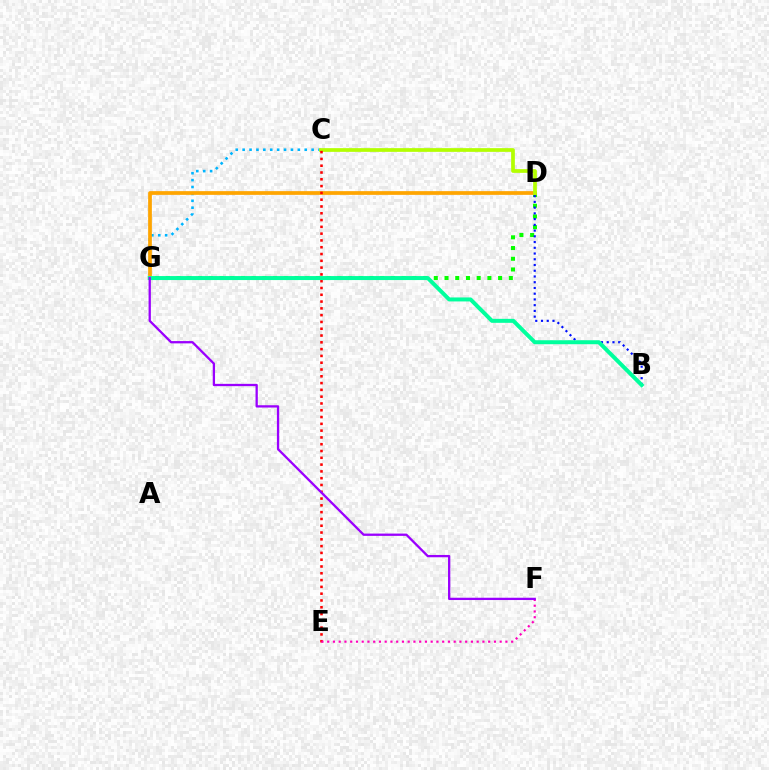{('C', 'G'): [{'color': '#00b5ff', 'line_style': 'dotted', 'thickness': 1.87}], ('D', 'G'): [{'color': '#08ff00', 'line_style': 'dotted', 'thickness': 2.91}, {'color': '#ffa500', 'line_style': 'solid', 'thickness': 2.68}], ('B', 'D'): [{'color': '#0010ff', 'line_style': 'dotted', 'thickness': 1.56}], ('C', 'D'): [{'color': '#b3ff00', 'line_style': 'solid', 'thickness': 2.67}], ('C', 'E'): [{'color': '#ff0000', 'line_style': 'dotted', 'thickness': 1.85}], ('B', 'G'): [{'color': '#00ff9d', 'line_style': 'solid', 'thickness': 2.87}], ('E', 'F'): [{'color': '#ff00bd', 'line_style': 'dotted', 'thickness': 1.56}], ('F', 'G'): [{'color': '#9b00ff', 'line_style': 'solid', 'thickness': 1.65}]}